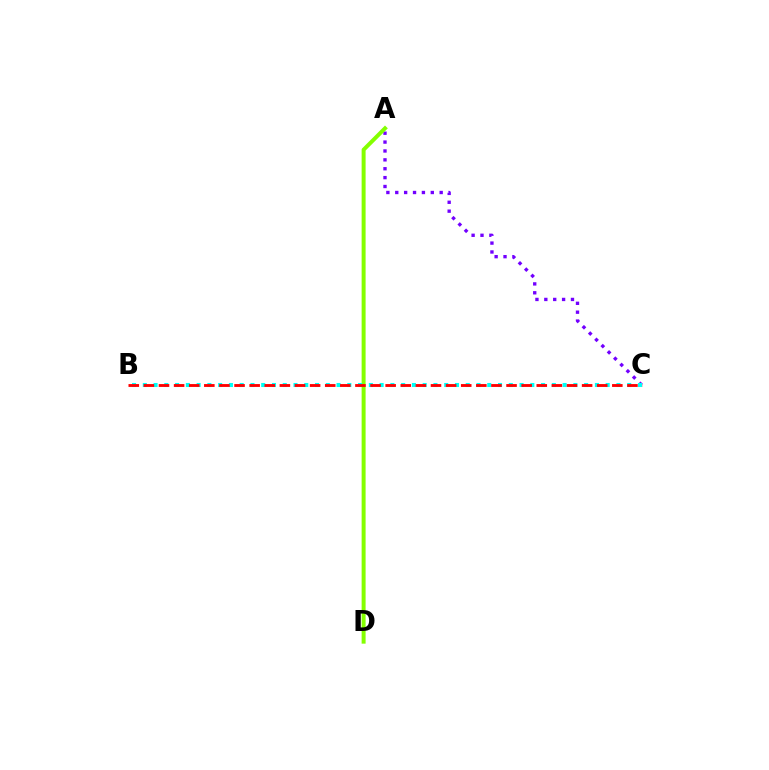{('A', 'C'): [{'color': '#7200ff', 'line_style': 'dotted', 'thickness': 2.41}], ('A', 'D'): [{'color': '#84ff00', 'line_style': 'solid', 'thickness': 2.86}], ('B', 'C'): [{'color': '#00fff6', 'line_style': 'dotted', 'thickness': 2.92}, {'color': '#ff0000', 'line_style': 'dashed', 'thickness': 2.05}]}